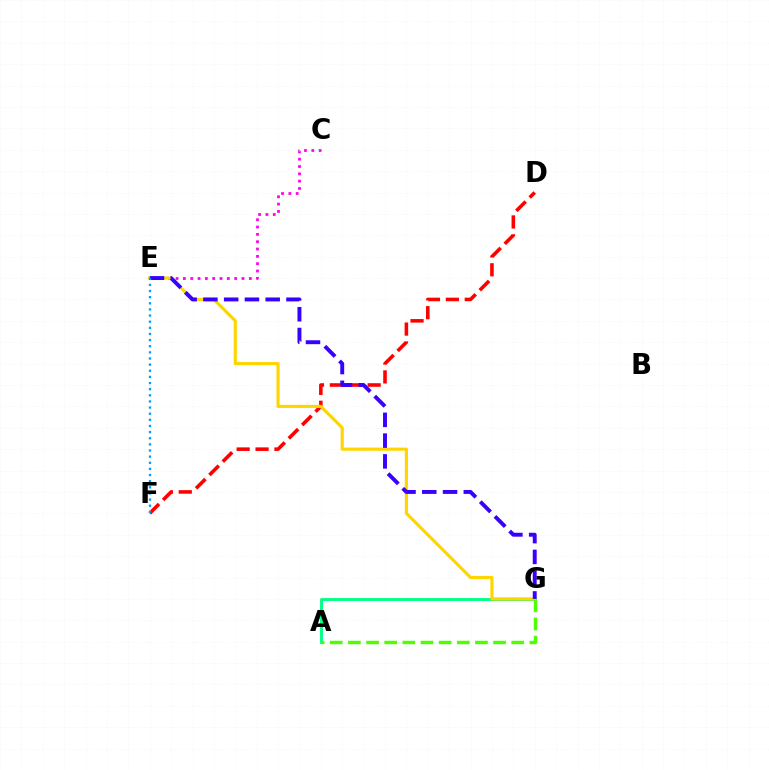{('D', 'F'): [{'color': '#ff0000', 'line_style': 'dashed', 'thickness': 2.57}], ('A', 'G'): [{'color': '#00ff86', 'line_style': 'solid', 'thickness': 2.07}, {'color': '#4fff00', 'line_style': 'dashed', 'thickness': 2.47}], ('C', 'E'): [{'color': '#ff00ed', 'line_style': 'dotted', 'thickness': 1.99}], ('E', 'G'): [{'color': '#ffd500', 'line_style': 'solid', 'thickness': 2.26}, {'color': '#3700ff', 'line_style': 'dashed', 'thickness': 2.82}], ('E', 'F'): [{'color': '#009eff', 'line_style': 'dotted', 'thickness': 1.67}]}